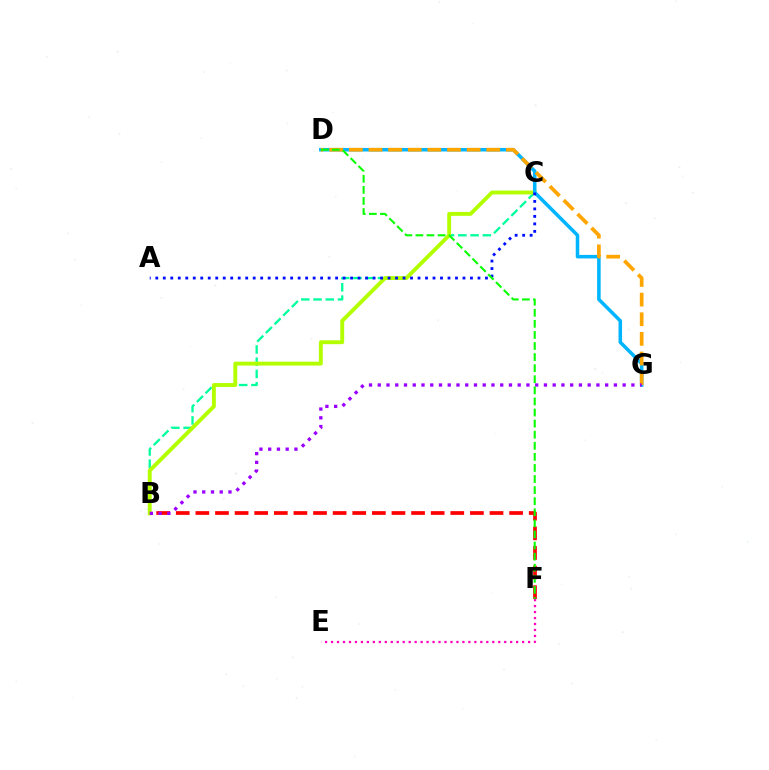{('B', 'F'): [{'color': '#ff0000', 'line_style': 'dashed', 'thickness': 2.66}], ('B', 'C'): [{'color': '#00ff9d', 'line_style': 'dashed', 'thickness': 1.67}, {'color': '#b3ff00', 'line_style': 'solid', 'thickness': 2.8}], ('E', 'F'): [{'color': '#ff00bd', 'line_style': 'dotted', 'thickness': 1.62}], ('D', 'G'): [{'color': '#00b5ff', 'line_style': 'solid', 'thickness': 2.54}, {'color': '#ffa500', 'line_style': 'dashed', 'thickness': 2.67}], ('B', 'G'): [{'color': '#9b00ff', 'line_style': 'dotted', 'thickness': 2.38}], ('A', 'C'): [{'color': '#0010ff', 'line_style': 'dotted', 'thickness': 2.04}], ('D', 'F'): [{'color': '#08ff00', 'line_style': 'dashed', 'thickness': 1.51}]}